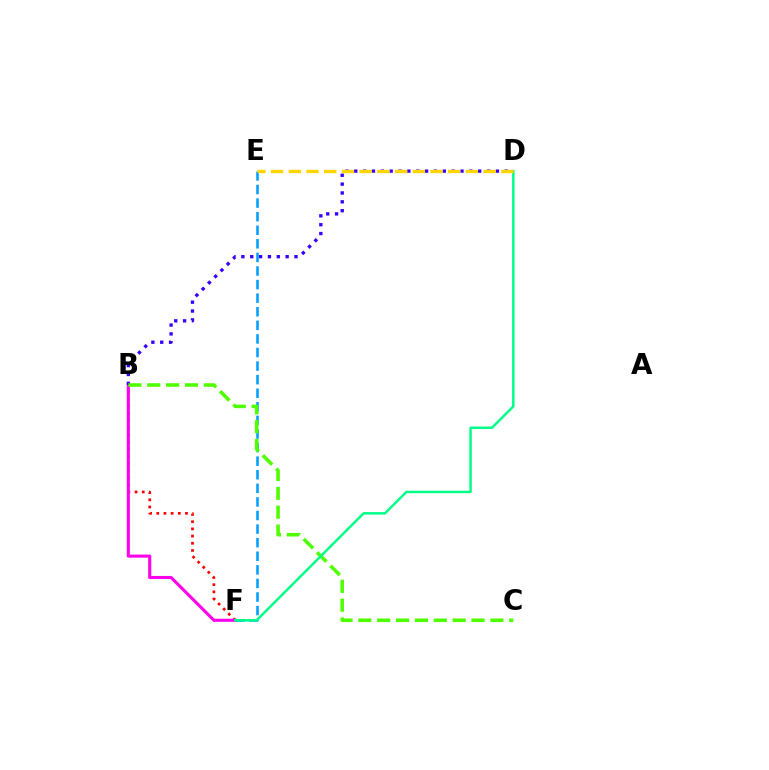{('B', 'F'): [{'color': '#ff0000', 'line_style': 'dotted', 'thickness': 1.95}, {'color': '#ff00ed', 'line_style': 'solid', 'thickness': 2.23}], ('E', 'F'): [{'color': '#009eff', 'line_style': 'dashed', 'thickness': 1.85}], ('B', 'D'): [{'color': '#3700ff', 'line_style': 'dotted', 'thickness': 2.41}], ('B', 'C'): [{'color': '#4fff00', 'line_style': 'dashed', 'thickness': 2.56}], ('D', 'F'): [{'color': '#00ff86', 'line_style': 'solid', 'thickness': 1.78}], ('D', 'E'): [{'color': '#ffd500', 'line_style': 'dashed', 'thickness': 2.41}]}